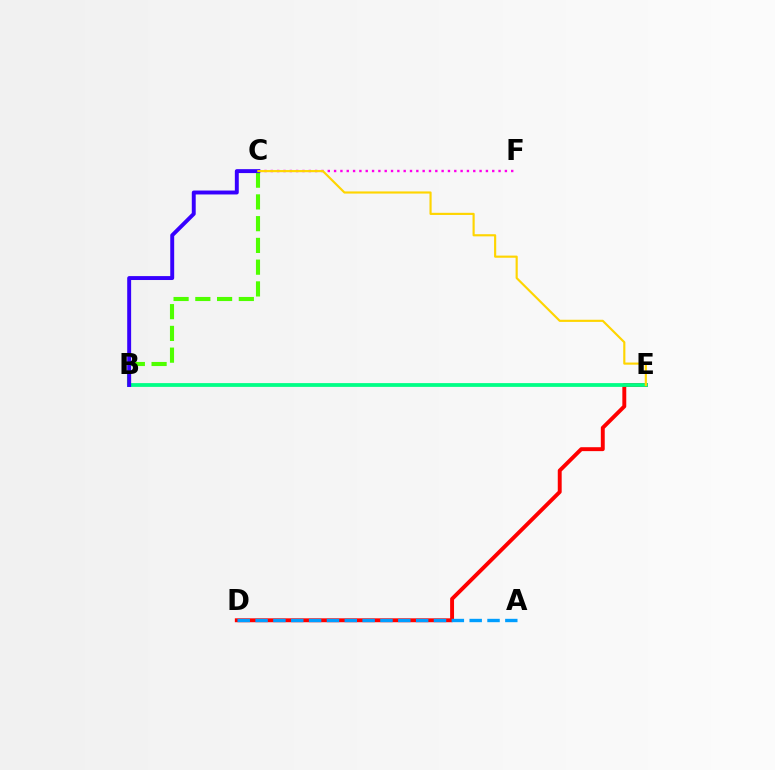{('D', 'E'): [{'color': '#ff0000', 'line_style': 'solid', 'thickness': 2.82}], ('C', 'F'): [{'color': '#ff00ed', 'line_style': 'dotted', 'thickness': 1.72}], ('B', 'C'): [{'color': '#4fff00', 'line_style': 'dashed', 'thickness': 2.95}, {'color': '#3700ff', 'line_style': 'solid', 'thickness': 2.83}], ('B', 'E'): [{'color': '#00ff86', 'line_style': 'solid', 'thickness': 2.72}], ('A', 'D'): [{'color': '#009eff', 'line_style': 'dashed', 'thickness': 2.42}], ('C', 'E'): [{'color': '#ffd500', 'line_style': 'solid', 'thickness': 1.55}]}